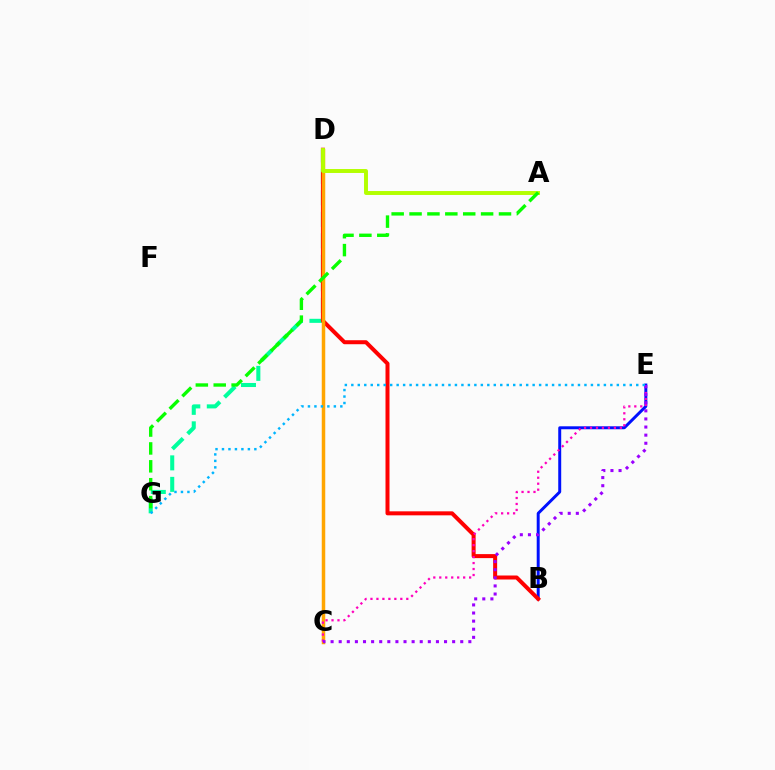{('B', 'E'): [{'color': '#0010ff', 'line_style': 'solid', 'thickness': 2.13}], ('D', 'G'): [{'color': '#00ff9d', 'line_style': 'dashed', 'thickness': 2.92}], ('B', 'D'): [{'color': '#ff0000', 'line_style': 'solid', 'thickness': 2.88}], ('C', 'D'): [{'color': '#ffa500', 'line_style': 'solid', 'thickness': 2.51}], ('A', 'D'): [{'color': '#b3ff00', 'line_style': 'solid', 'thickness': 2.83}], ('C', 'E'): [{'color': '#ff00bd', 'line_style': 'dotted', 'thickness': 1.62}, {'color': '#9b00ff', 'line_style': 'dotted', 'thickness': 2.2}], ('E', 'G'): [{'color': '#00b5ff', 'line_style': 'dotted', 'thickness': 1.76}], ('A', 'G'): [{'color': '#08ff00', 'line_style': 'dashed', 'thickness': 2.43}]}